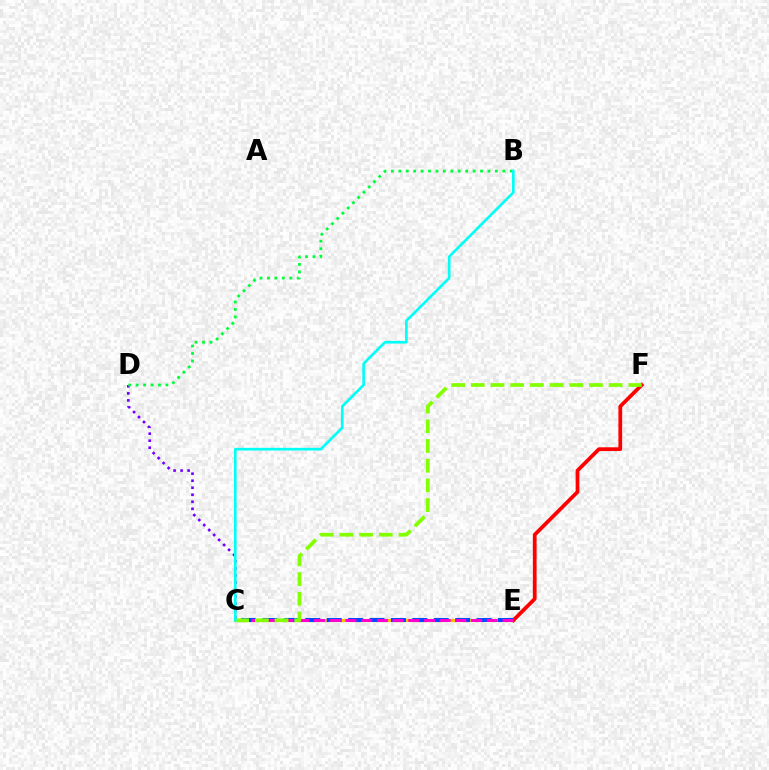{('C', 'E'): [{'color': '#ffbd00', 'line_style': 'solid', 'thickness': 2.28}, {'color': '#004bff', 'line_style': 'dashed', 'thickness': 2.91}, {'color': '#ff00cf', 'line_style': 'dashed', 'thickness': 2.13}], ('C', 'D'): [{'color': '#7200ff', 'line_style': 'dotted', 'thickness': 1.91}], ('E', 'F'): [{'color': '#ff0000', 'line_style': 'solid', 'thickness': 2.69}], ('B', 'D'): [{'color': '#00ff39', 'line_style': 'dotted', 'thickness': 2.02}], ('C', 'F'): [{'color': '#84ff00', 'line_style': 'dashed', 'thickness': 2.68}], ('B', 'C'): [{'color': '#00fff6', 'line_style': 'solid', 'thickness': 1.92}]}